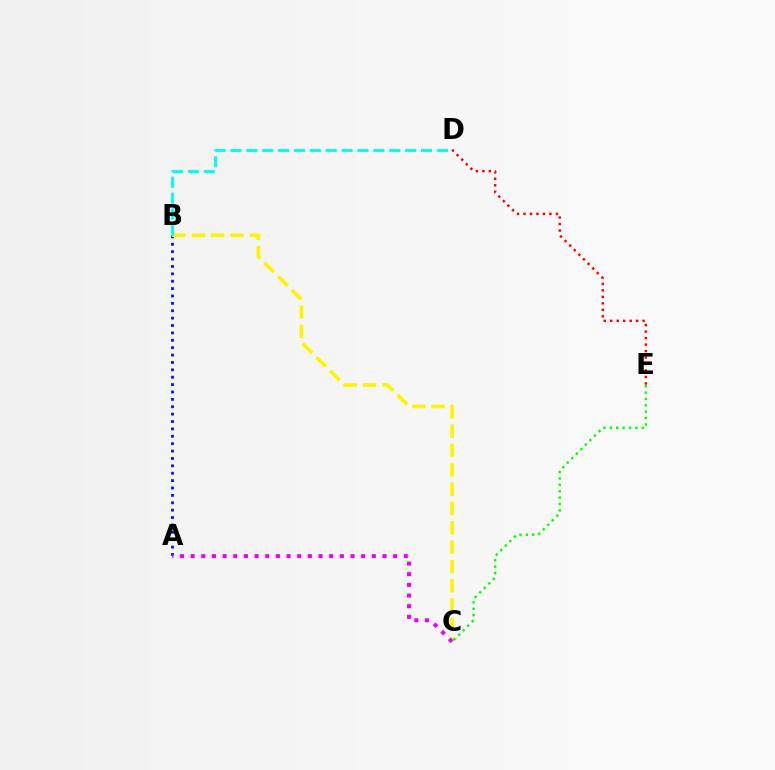{('A', 'B'): [{'color': '#0010ff', 'line_style': 'dotted', 'thickness': 2.01}], ('B', 'C'): [{'color': '#fcf500', 'line_style': 'dashed', 'thickness': 2.63}], ('D', 'E'): [{'color': '#ff0000', 'line_style': 'dotted', 'thickness': 1.76}], ('C', 'E'): [{'color': '#08ff00', 'line_style': 'dotted', 'thickness': 1.73}], ('A', 'C'): [{'color': '#ee00ff', 'line_style': 'dotted', 'thickness': 2.9}], ('B', 'D'): [{'color': '#00fff6', 'line_style': 'dashed', 'thickness': 2.16}]}